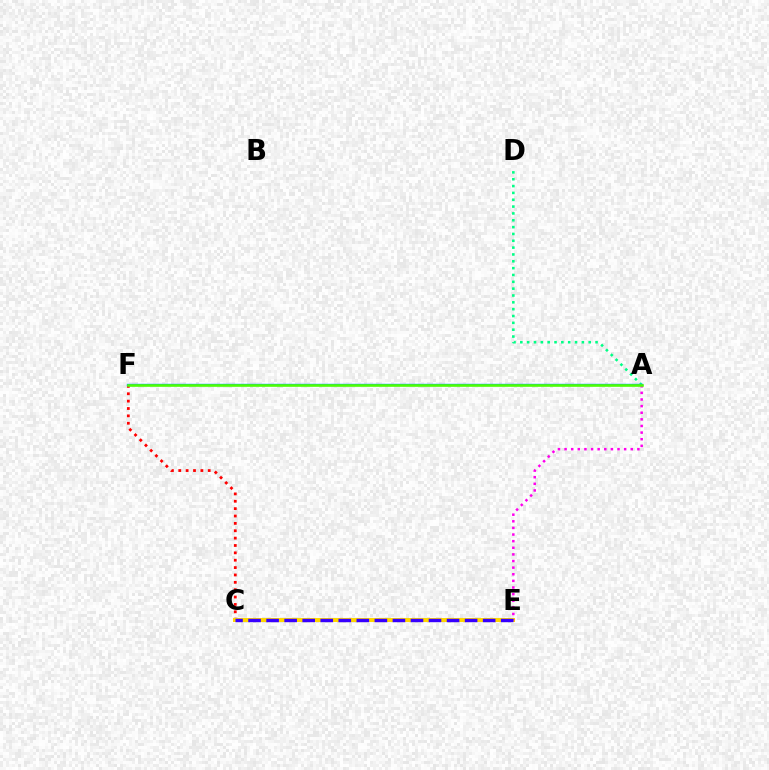{('C', 'F'): [{'color': '#ff0000', 'line_style': 'dotted', 'thickness': 2.0}], ('A', 'D'): [{'color': '#00ff86', 'line_style': 'dotted', 'thickness': 1.86}], ('A', 'F'): [{'color': '#009eff', 'line_style': 'solid', 'thickness': 1.72}, {'color': '#4fff00', 'line_style': 'solid', 'thickness': 1.84}], ('C', 'E'): [{'color': '#ffd500', 'line_style': 'solid', 'thickness': 2.92}, {'color': '#3700ff', 'line_style': 'dashed', 'thickness': 2.45}], ('A', 'E'): [{'color': '#ff00ed', 'line_style': 'dotted', 'thickness': 1.8}]}